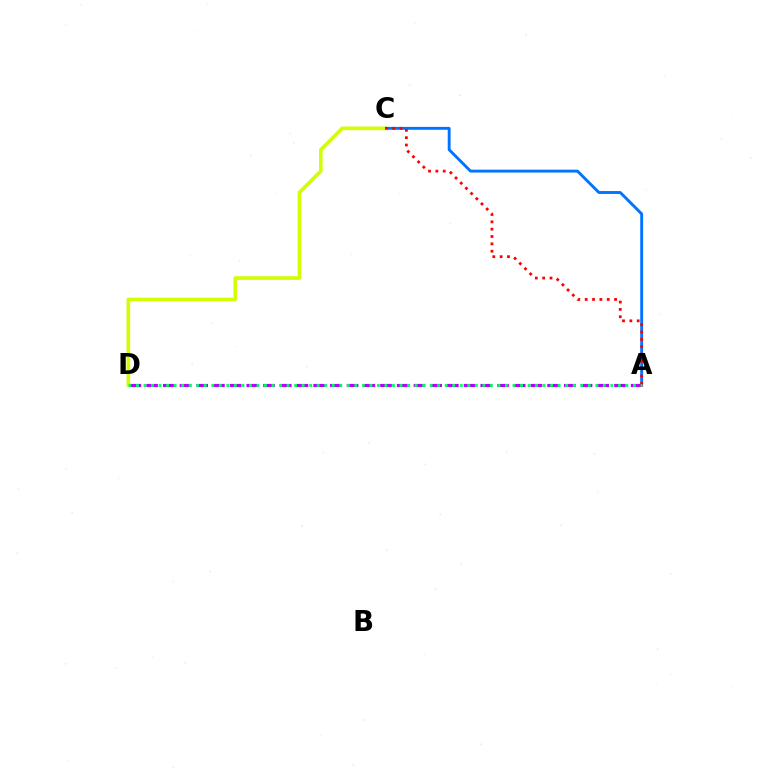{('A', 'C'): [{'color': '#0074ff', 'line_style': 'solid', 'thickness': 2.08}, {'color': '#ff0000', 'line_style': 'dotted', 'thickness': 1.99}], ('C', 'D'): [{'color': '#d1ff00', 'line_style': 'solid', 'thickness': 2.61}], ('A', 'D'): [{'color': '#b900ff', 'line_style': 'dashed', 'thickness': 2.27}, {'color': '#00ff5c', 'line_style': 'dotted', 'thickness': 2.05}]}